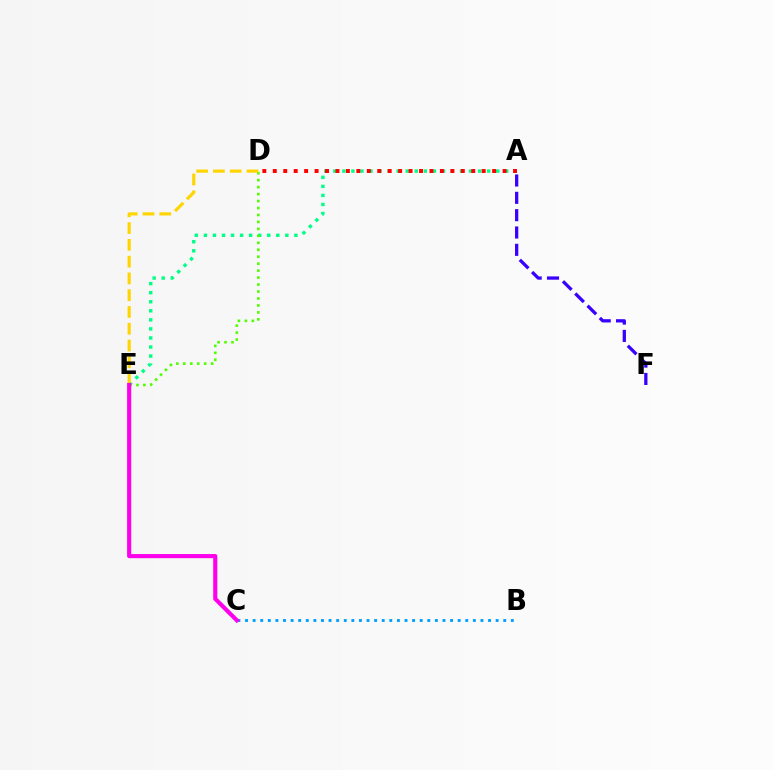{('B', 'C'): [{'color': '#009eff', 'line_style': 'dotted', 'thickness': 2.06}], ('A', 'E'): [{'color': '#00ff86', 'line_style': 'dotted', 'thickness': 2.46}], ('D', 'E'): [{'color': '#4fff00', 'line_style': 'dotted', 'thickness': 1.89}, {'color': '#ffd500', 'line_style': 'dashed', 'thickness': 2.28}], ('A', 'D'): [{'color': '#ff0000', 'line_style': 'dotted', 'thickness': 2.84}], ('C', 'E'): [{'color': '#ff00ed', 'line_style': 'solid', 'thickness': 2.97}], ('A', 'F'): [{'color': '#3700ff', 'line_style': 'dashed', 'thickness': 2.35}]}